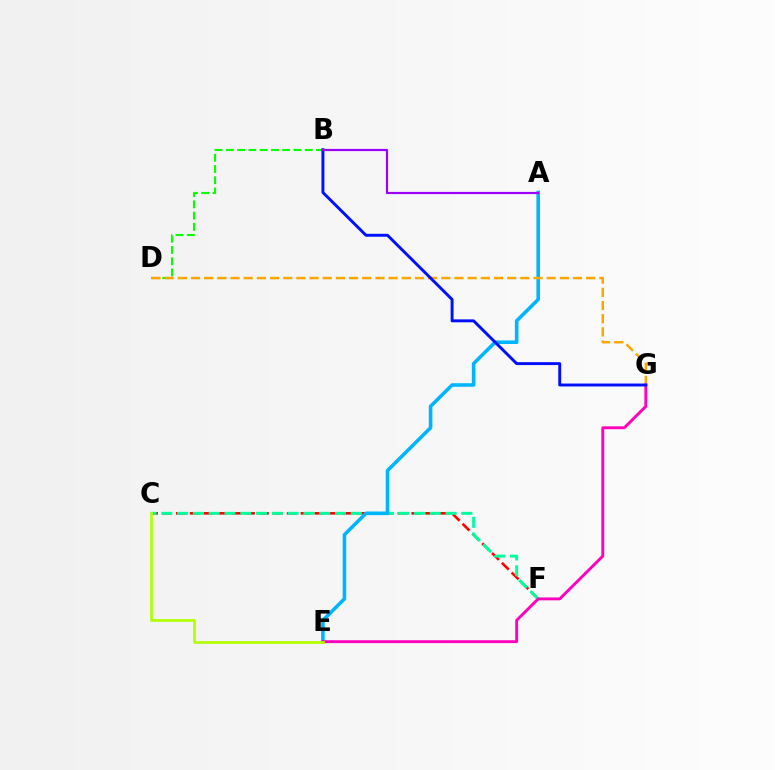{('C', 'F'): [{'color': '#ff0000', 'line_style': 'dashed', 'thickness': 1.88}, {'color': '#00ff9d', 'line_style': 'dashed', 'thickness': 2.14}], ('B', 'D'): [{'color': '#08ff00', 'line_style': 'dashed', 'thickness': 1.53}], ('A', 'E'): [{'color': '#00b5ff', 'line_style': 'solid', 'thickness': 2.57}], ('D', 'G'): [{'color': '#ffa500', 'line_style': 'dashed', 'thickness': 1.79}], ('E', 'G'): [{'color': '#ff00bd', 'line_style': 'solid', 'thickness': 2.08}], ('B', 'G'): [{'color': '#0010ff', 'line_style': 'solid', 'thickness': 2.11}], ('A', 'B'): [{'color': '#9b00ff', 'line_style': 'solid', 'thickness': 1.58}], ('C', 'E'): [{'color': '#b3ff00', 'line_style': 'solid', 'thickness': 1.96}]}